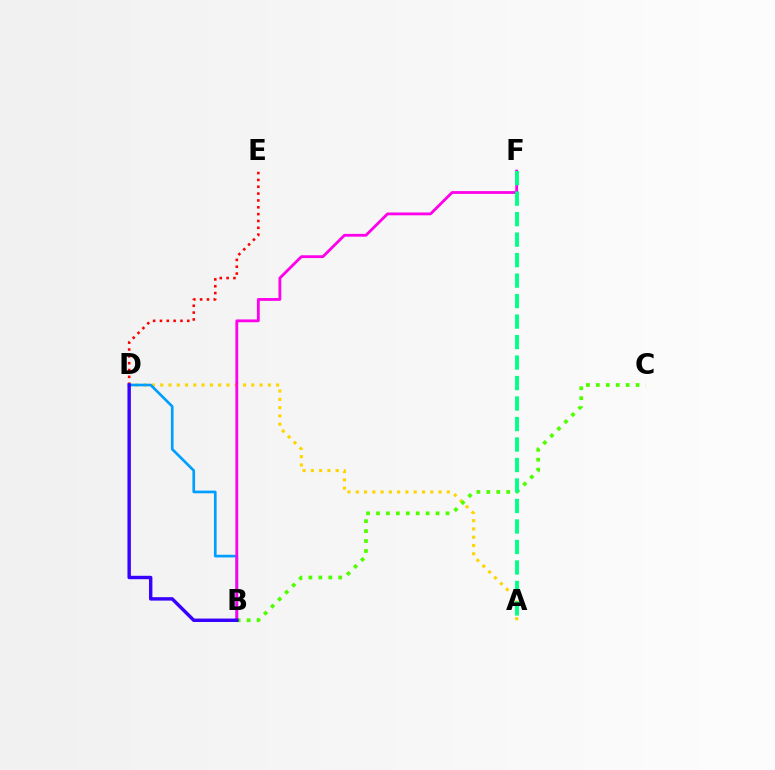{('A', 'D'): [{'color': '#ffd500', 'line_style': 'dotted', 'thickness': 2.25}], ('D', 'E'): [{'color': '#ff0000', 'line_style': 'dotted', 'thickness': 1.86}], ('B', 'D'): [{'color': '#009eff', 'line_style': 'solid', 'thickness': 1.92}, {'color': '#3700ff', 'line_style': 'solid', 'thickness': 2.46}], ('B', 'C'): [{'color': '#4fff00', 'line_style': 'dotted', 'thickness': 2.7}], ('B', 'F'): [{'color': '#ff00ed', 'line_style': 'solid', 'thickness': 2.02}], ('A', 'F'): [{'color': '#00ff86', 'line_style': 'dashed', 'thickness': 2.78}]}